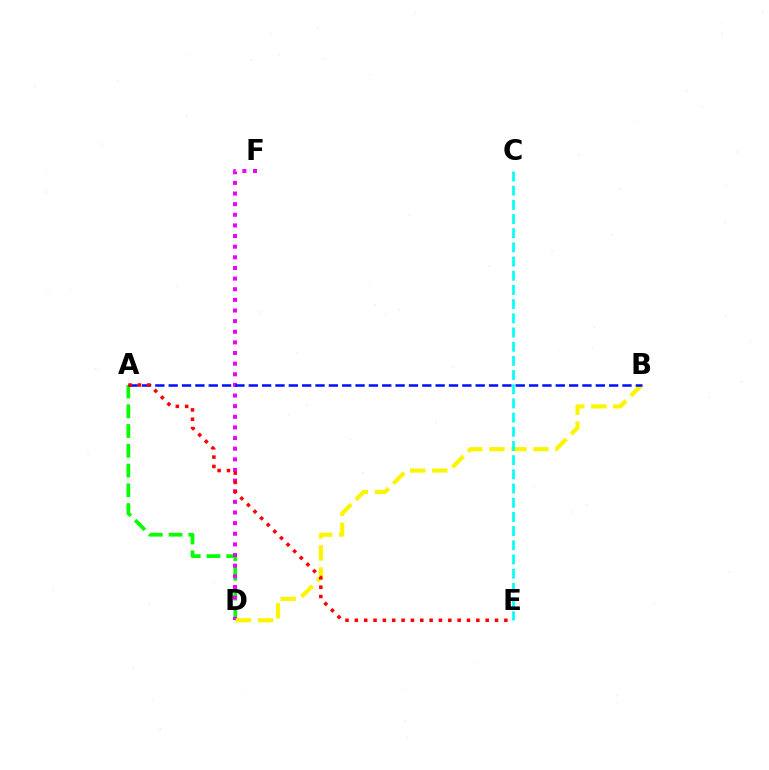{('A', 'D'): [{'color': '#08ff00', 'line_style': 'dashed', 'thickness': 2.69}], ('D', 'F'): [{'color': '#ee00ff', 'line_style': 'dotted', 'thickness': 2.89}], ('B', 'D'): [{'color': '#fcf500', 'line_style': 'dashed', 'thickness': 2.99}], ('C', 'E'): [{'color': '#00fff6', 'line_style': 'dashed', 'thickness': 1.93}], ('A', 'B'): [{'color': '#0010ff', 'line_style': 'dashed', 'thickness': 1.81}], ('A', 'E'): [{'color': '#ff0000', 'line_style': 'dotted', 'thickness': 2.54}]}